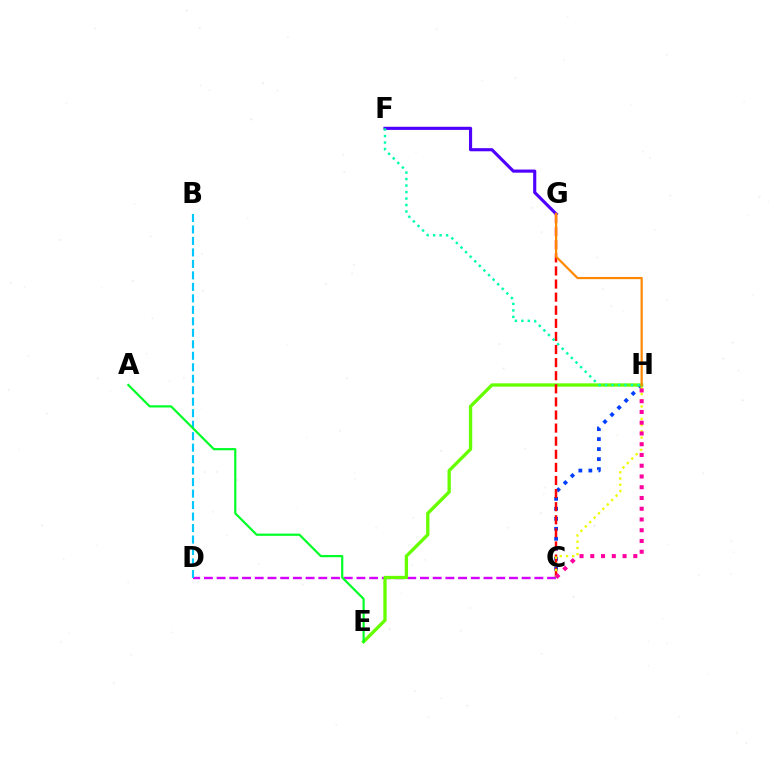{('C', 'D'): [{'color': '#d600ff', 'line_style': 'dashed', 'thickness': 1.73}], ('F', 'G'): [{'color': '#4f00ff', 'line_style': 'solid', 'thickness': 2.25}], ('C', 'H'): [{'color': '#003fff', 'line_style': 'dotted', 'thickness': 2.72}, {'color': '#eeff00', 'line_style': 'dotted', 'thickness': 1.69}, {'color': '#ff00a0', 'line_style': 'dotted', 'thickness': 2.92}], ('E', 'H'): [{'color': '#66ff00', 'line_style': 'solid', 'thickness': 2.38}], ('C', 'G'): [{'color': '#ff0000', 'line_style': 'dashed', 'thickness': 1.78}], ('B', 'D'): [{'color': '#00c7ff', 'line_style': 'dashed', 'thickness': 1.56}], ('G', 'H'): [{'color': '#ff8800', 'line_style': 'solid', 'thickness': 1.59}], ('A', 'E'): [{'color': '#00ff27', 'line_style': 'solid', 'thickness': 1.58}], ('F', 'H'): [{'color': '#00ffaf', 'line_style': 'dotted', 'thickness': 1.76}]}